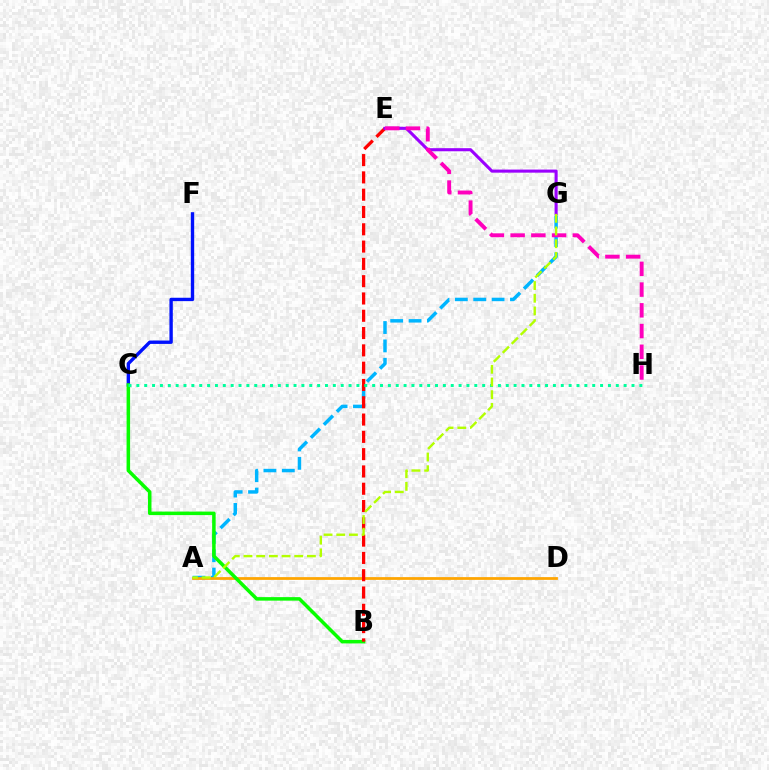{('A', 'G'): [{'color': '#00b5ff', 'line_style': 'dashed', 'thickness': 2.5}, {'color': '#b3ff00', 'line_style': 'dashed', 'thickness': 1.72}], ('A', 'D'): [{'color': '#ffa500', 'line_style': 'solid', 'thickness': 1.98}], ('C', 'F'): [{'color': '#0010ff', 'line_style': 'solid', 'thickness': 2.43}], ('B', 'C'): [{'color': '#08ff00', 'line_style': 'solid', 'thickness': 2.53}], ('B', 'E'): [{'color': '#ff0000', 'line_style': 'dashed', 'thickness': 2.35}], ('E', 'G'): [{'color': '#9b00ff', 'line_style': 'solid', 'thickness': 2.22}], ('C', 'H'): [{'color': '#00ff9d', 'line_style': 'dotted', 'thickness': 2.14}], ('E', 'H'): [{'color': '#ff00bd', 'line_style': 'dashed', 'thickness': 2.82}]}